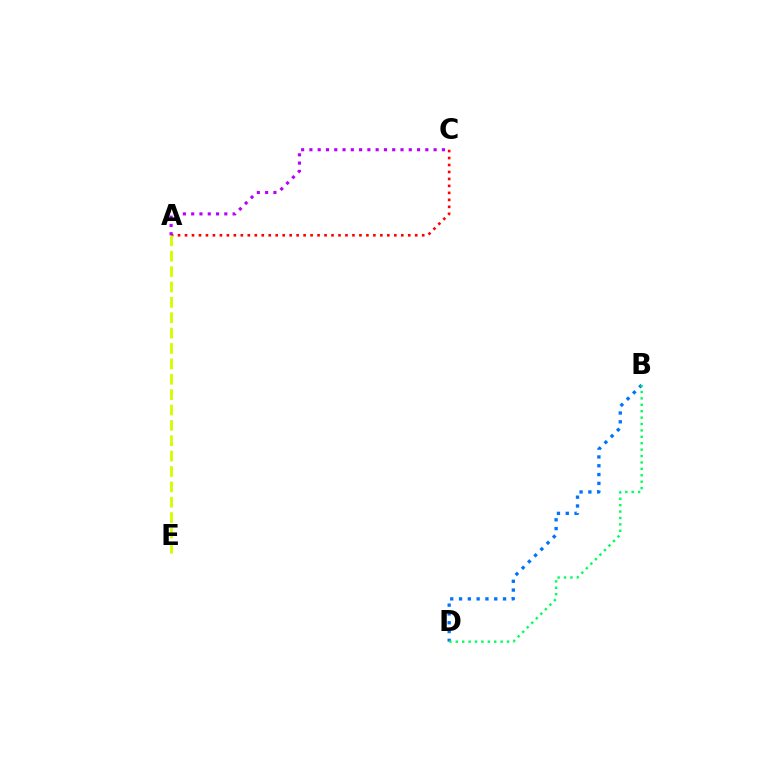{('B', 'D'): [{'color': '#0074ff', 'line_style': 'dotted', 'thickness': 2.39}, {'color': '#00ff5c', 'line_style': 'dotted', 'thickness': 1.74}], ('A', 'C'): [{'color': '#ff0000', 'line_style': 'dotted', 'thickness': 1.9}, {'color': '#b900ff', 'line_style': 'dotted', 'thickness': 2.25}], ('A', 'E'): [{'color': '#d1ff00', 'line_style': 'dashed', 'thickness': 2.09}]}